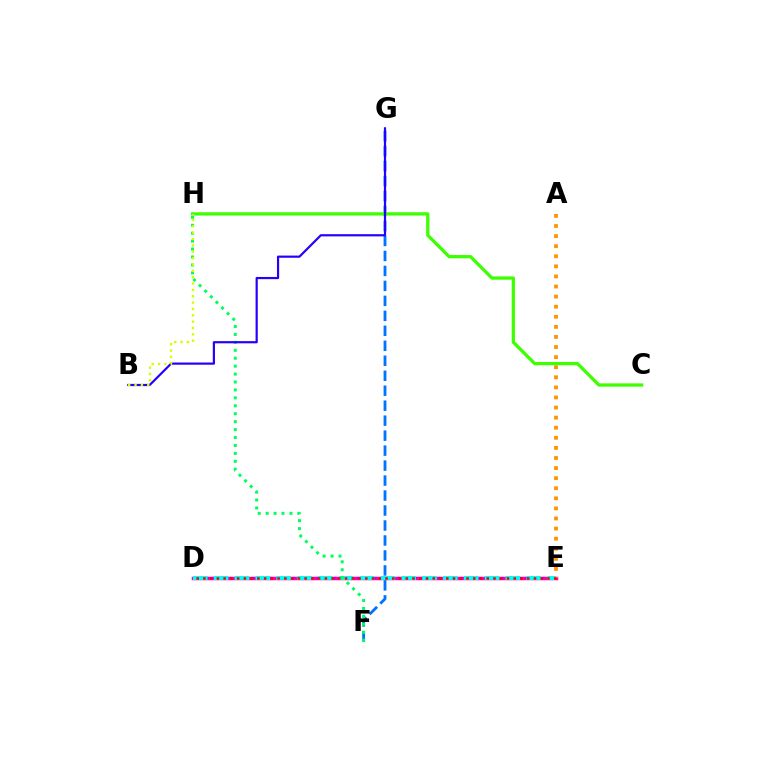{('D', 'E'): [{'color': '#ff00ac', 'line_style': 'solid', 'thickness': 2.52}, {'color': '#b900ff', 'line_style': 'dotted', 'thickness': 1.57}, {'color': '#00fff6', 'line_style': 'dashed', 'thickness': 2.83}, {'color': '#ff0000', 'line_style': 'dotted', 'thickness': 1.83}], ('F', 'G'): [{'color': '#0074ff', 'line_style': 'dashed', 'thickness': 2.03}], ('A', 'E'): [{'color': '#ff9400', 'line_style': 'dotted', 'thickness': 2.74}], ('C', 'H'): [{'color': '#3dff00', 'line_style': 'solid', 'thickness': 2.35}], ('F', 'H'): [{'color': '#00ff5c', 'line_style': 'dotted', 'thickness': 2.15}], ('B', 'G'): [{'color': '#2500ff', 'line_style': 'solid', 'thickness': 1.58}], ('B', 'H'): [{'color': '#d1ff00', 'line_style': 'dotted', 'thickness': 1.73}]}